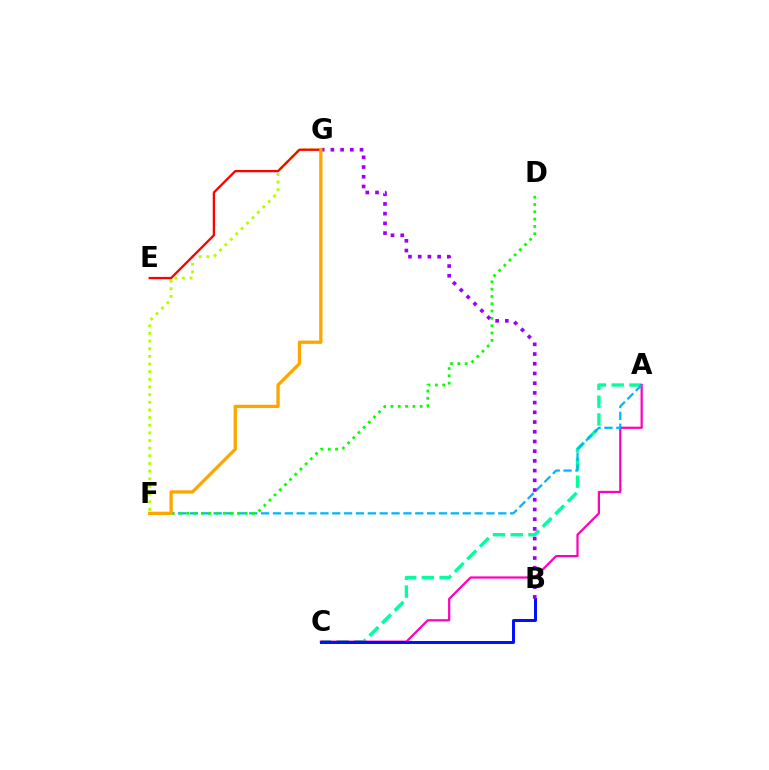{('A', 'C'): [{'color': '#00ff9d', 'line_style': 'dashed', 'thickness': 2.41}, {'color': '#ff00bd', 'line_style': 'solid', 'thickness': 1.59}], ('A', 'F'): [{'color': '#00b5ff', 'line_style': 'dashed', 'thickness': 1.61}], ('B', 'C'): [{'color': '#0010ff', 'line_style': 'solid', 'thickness': 2.14}], ('D', 'F'): [{'color': '#08ff00', 'line_style': 'dotted', 'thickness': 1.99}], ('B', 'G'): [{'color': '#9b00ff', 'line_style': 'dotted', 'thickness': 2.64}], ('F', 'G'): [{'color': '#b3ff00', 'line_style': 'dotted', 'thickness': 2.08}, {'color': '#ffa500', 'line_style': 'solid', 'thickness': 2.38}], ('E', 'G'): [{'color': '#ff0000', 'line_style': 'solid', 'thickness': 1.66}]}